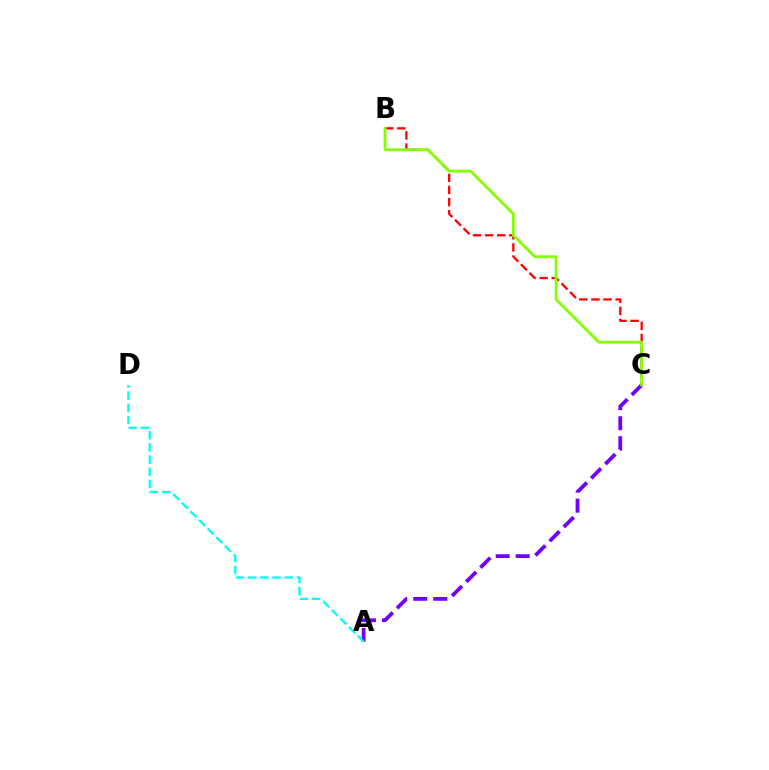{('B', 'C'): [{'color': '#ff0000', 'line_style': 'dashed', 'thickness': 1.65}, {'color': '#84ff00', 'line_style': 'solid', 'thickness': 2.0}], ('A', 'C'): [{'color': '#7200ff', 'line_style': 'dashed', 'thickness': 2.72}], ('A', 'D'): [{'color': '#00fff6', 'line_style': 'dashed', 'thickness': 1.66}]}